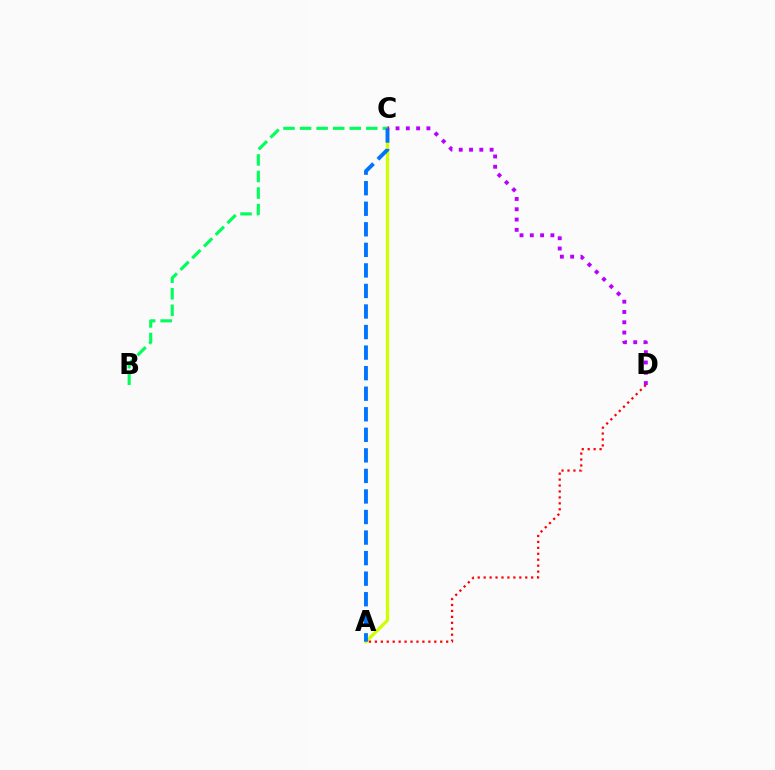{('A', 'C'): [{'color': '#d1ff00', 'line_style': 'solid', 'thickness': 2.35}, {'color': '#0074ff', 'line_style': 'dashed', 'thickness': 2.79}], ('B', 'C'): [{'color': '#00ff5c', 'line_style': 'dashed', 'thickness': 2.25}], ('A', 'D'): [{'color': '#ff0000', 'line_style': 'dotted', 'thickness': 1.61}], ('C', 'D'): [{'color': '#b900ff', 'line_style': 'dotted', 'thickness': 2.8}]}